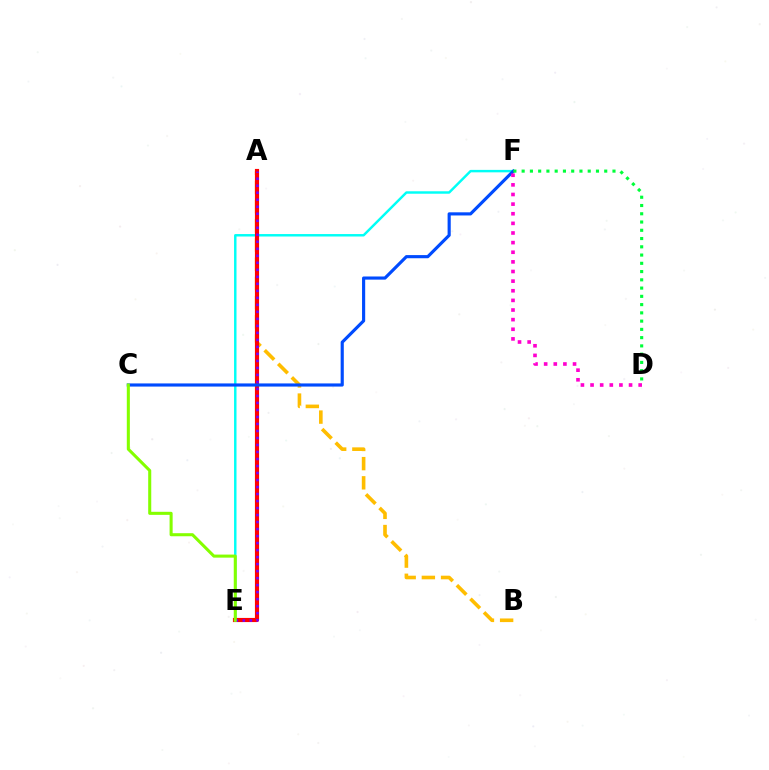{('E', 'F'): [{'color': '#00fff6', 'line_style': 'solid', 'thickness': 1.77}], ('A', 'B'): [{'color': '#ffbd00', 'line_style': 'dashed', 'thickness': 2.61}], ('A', 'E'): [{'color': '#ff0000', 'line_style': 'solid', 'thickness': 2.98}, {'color': '#7200ff', 'line_style': 'dotted', 'thickness': 1.9}], ('C', 'F'): [{'color': '#004bff', 'line_style': 'solid', 'thickness': 2.26}], ('C', 'E'): [{'color': '#84ff00', 'line_style': 'solid', 'thickness': 2.2}], ('D', 'F'): [{'color': '#00ff39', 'line_style': 'dotted', 'thickness': 2.24}, {'color': '#ff00cf', 'line_style': 'dotted', 'thickness': 2.62}]}